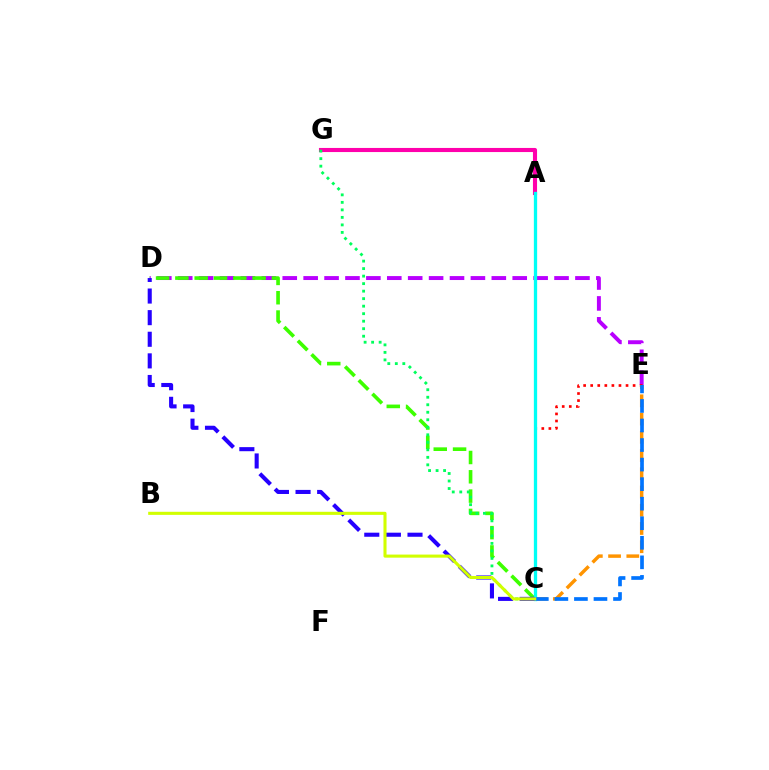{('D', 'E'): [{'color': '#b900ff', 'line_style': 'dashed', 'thickness': 2.84}], ('C', 'D'): [{'color': '#3dff00', 'line_style': 'dashed', 'thickness': 2.62}, {'color': '#2500ff', 'line_style': 'dashed', 'thickness': 2.94}], ('C', 'E'): [{'color': '#ff0000', 'line_style': 'dotted', 'thickness': 1.92}, {'color': '#ff9400', 'line_style': 'dashed', 'thickness': 2.48}, {'color': '#0074ff', 'line_style': 'dashed', 'thickness': 2.66}], ('A', 'G'): [{'color': '#ff00ac', 'line_style': 'solid', 'thickness': 2.95}], ('C', 'G'): [{'color': '#00ff5c', 'line_style': 'dotted', 'thickness': 2.04}], ('A', 'C'): [{'color': '#00fff6', 'line_style': 'solid', 'thickness': 2.37}], ('B', 'C'): [{'color': '#d1ff00', 'line_style': 'solid', 'thickness': 2.22}]}